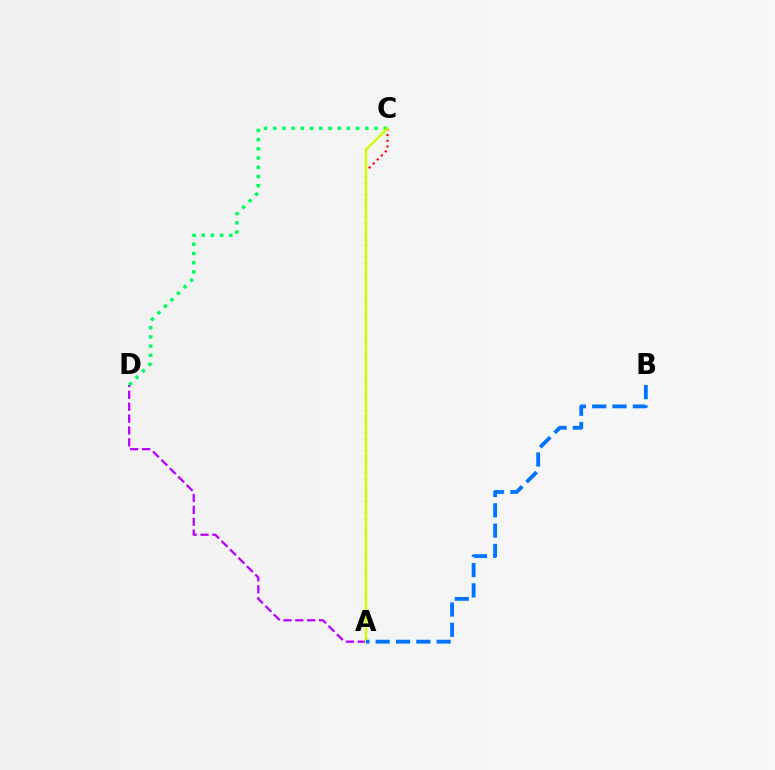{('A', 'C'): [{'color': '#ff0000', 'line_style': 'dotted', 'thickness': 1.55}, {'color': '#d1ff00', 'line_style': 'solid', 'thickness': 1.73}], ('A', 'D'): [{'color': '#b900ff', 'line_style': 'dashed', 'thickness': 1.61}], ('C', 'D'): [{'color': '#00ff5c', 'line_style': 'dotted', 'thickness': 2.5}], ('A', 'B'): [{'color': '#0074ff', 'line_style': 'dashed', 'thickness': 2.76}]}